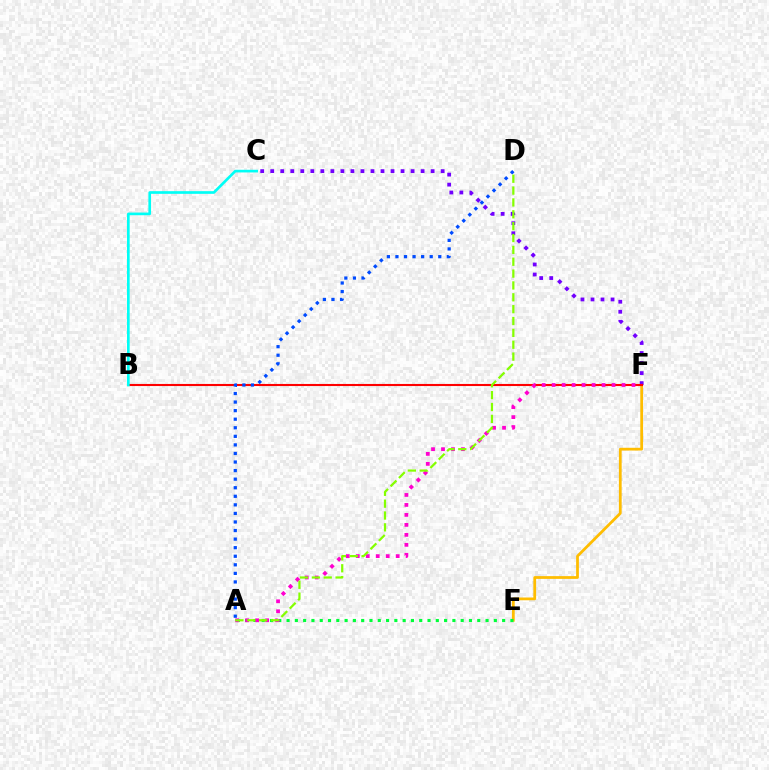{('E', 'F'): [{'color': '#ffbd00', 'line_style': 'solid', 'thickness': 1.99}], ('C', 'F'): [{'color': '#7200ff', 'line_style': 'dotted', 'thickness': 2.72}], ('B', 'F'): [{'color': '#ff0000', 'line_style': 'solid', 'thickness': 1.51}], ('B', 'C'): [{'color': '#00fff6', 'line_style': 'solid', 'thickness': 1.92}], ('A', 'E'): [{'color': '#00ff39', 'line_style': 'dotted', 'thickness': 2.25}], ('A', 'F'): [{'color': '#ff00cf', 'line_style': 'dotted', 'thickness': 2.71}], ('A', 'D'): [{'color': '#004bff', 'line_style': 'dotted', 'thickness': 2.33}, {'color': '#84ff00', 'line_style': 'dashed', 'thickness': 1.61}]}